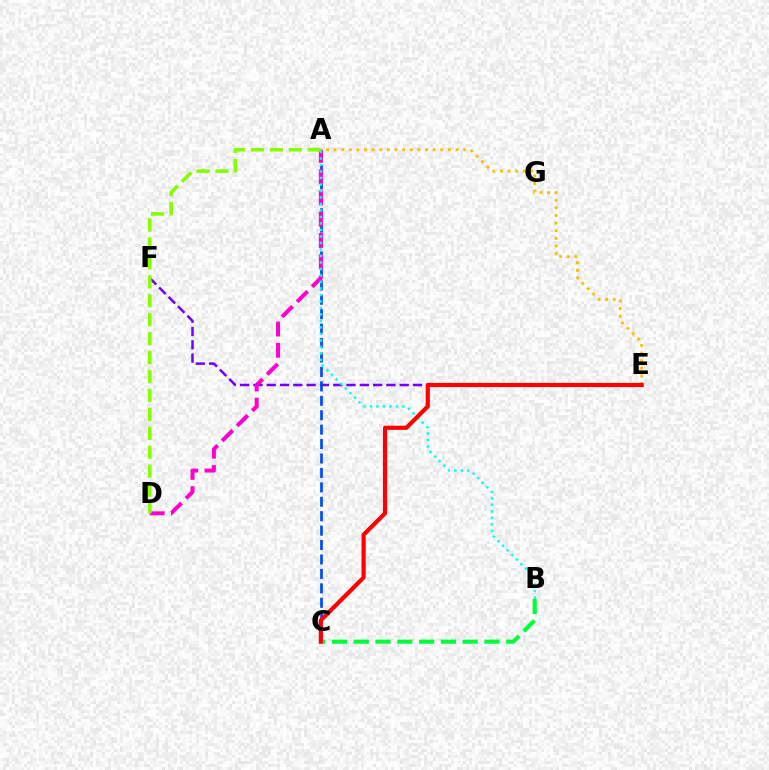{('E', 'F'): [{'color': '#7200ff', 'line_style': 'dashed', 'thickness': 1.81}], ('A', 'C'): [{'color': '#004bff', 'line_style': 'dashed', 'thickness': 1.96}], ('A', 'D'): [{'color': '#ff00cf', 'line_style': 'dashed', 'thickness': 2.89}, {'color': '#84ff00', 'line_style': 'dashed', 'thickness': 2.57}], ('A', 'B'): [{'color': '#00fff6', 'line_style': 'dotted', 'thickness': 1.77}], ('B', 'C'): [{'color': '#00ff39', 'line_style': 'dashed', 'thickness': 2.96}], ('A', 'E'): [{'color': '#ffbd00', 'line_style': 'dotted', 'thickness': 2.07}], ('C', 'E'): [{'color': '#ff0000', 'line_style': 'solid', 'thickness': 3.0}]}